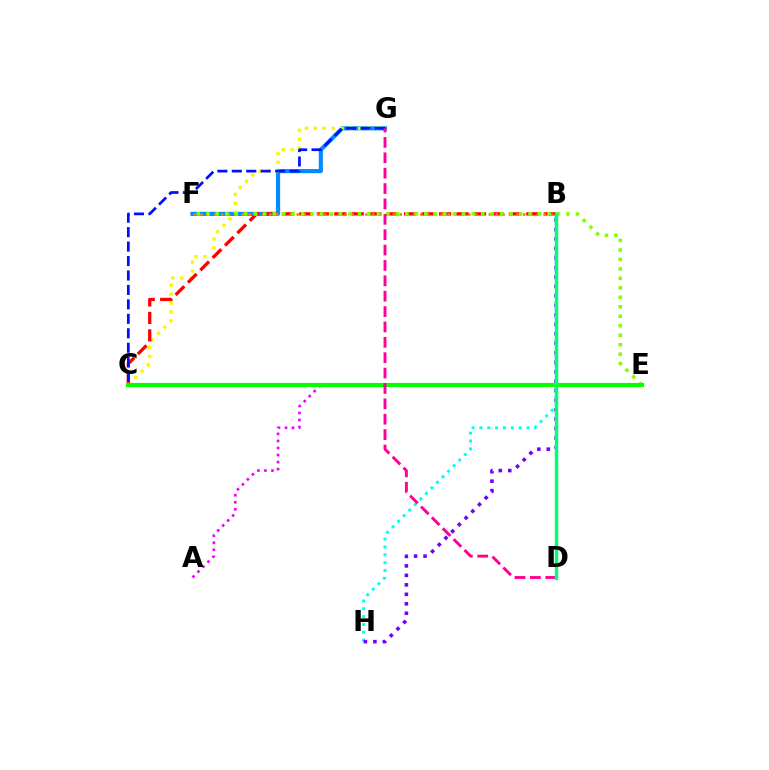{('F', 'G'): [{'color': '#008cff', 'line_style': 'solid', 'thickness': 2.99}], ('C', 'G'): [{'color': '#fcf500', 'line_style': 'dotted', 'thickness': 2.42}, {'color': '#0010ff', 'line_style': 'dashed', 'thickness': 1.96}], ('B', 'C'): [{'color': '#ff0000', 'line_style': 'dashed', 'thickness': 2.37}], ('B', 'F'): [{'color': '#ff7c00', 'line_style': 'dotted', 'thickness': 1.86}], ('E', 'F'): [{'color': '#84ff00', 'line_style': 'dotted', 'thickness': 2.57}], ('B', 'H'): [{'color': '#00fff6', 'line_style': 'dotted', 'thickness': 2.13}, {'color': '#7200ff', 'line_style': 'dotted', 'thickness': 2.57}], ('A', 'E'): [{'color': '#ee00ff', 'line_style': 'dotted', 'thickness': 1.91}], ('C', 'E'): [{'color': '#08ff00', 'line_style': 'solid', 'thickness': 2.98}], ('D', 'G'): [{'color': '#ff0094', 'line_style': 'dashed', 'thickness': 2.09}], ('B', 'D'): [{'color': '#00ff74', 'line_style': 'solid', 'thickness': 2.47}]}